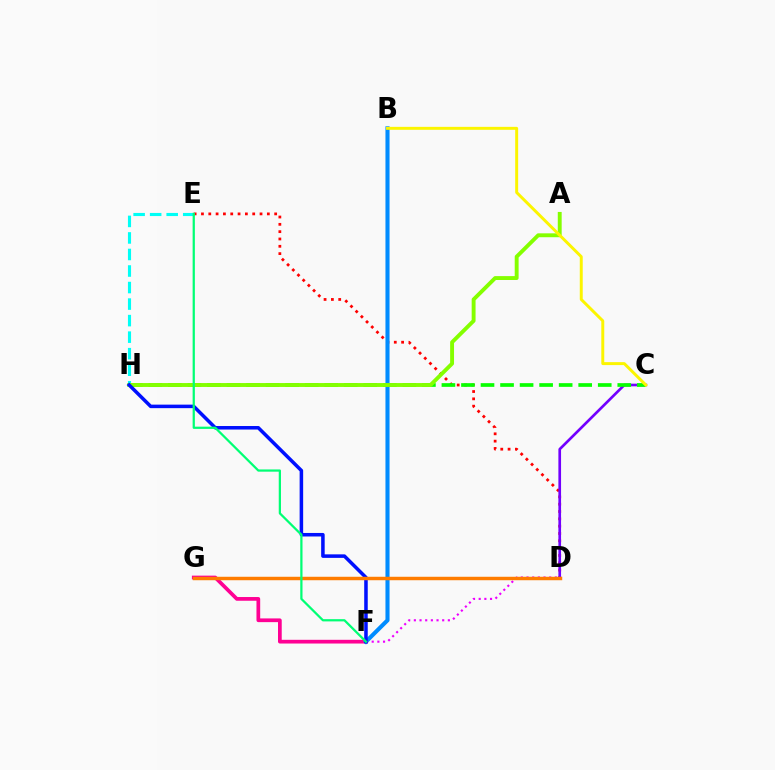{('D', 'E'): [{'color': '#ff0000', 'line_style': 'dotted', 'thickness': 1.99}], ('C', 'D'): [{'color': '#7200ff', 'line_style': 'solid', 'thickness': 1.92}], ('C', 'H'): [{'color': '#08ff00', 'line_style': 'dashed', 'thickness': 2.65}], ('F', 'G'): [{'color': '#ff0094', 'line_style': 'solid', 'thickness': 2.68}], ('E', 'H'): [{'color': '#00fff6', 'line_style': 'dashed', 'thickness': 2.25}], ('B', 'F'): [{'color': '#008cff', 'line_style': 'solid', 'thickness': 2.94}], ('A', 'H'): [{'color': '#84ff00', 'line_style': 'solid', 'thickness': 2.8}], ('D', 'F'): [{'color': '#ee00ff', 'line_style': 'dotted', 'thickness': 1.54}], ('F', 'H'): [{'color': '#0010ff', 'line_style': 'solid', 'thickness': 2.54}], ('D', 'G'): [{'color': '#ff7c00', 'line_style': 'solid', 'thickness': 2.49}], ('E', 'F'): [{'color': '#00ff74', 'line_style': 'solid', 'thickness': 1.61}], ('B', 'C'): [{'color': '#fcf500', 'line_style': 'solid', 'thickness': 2.13}]}